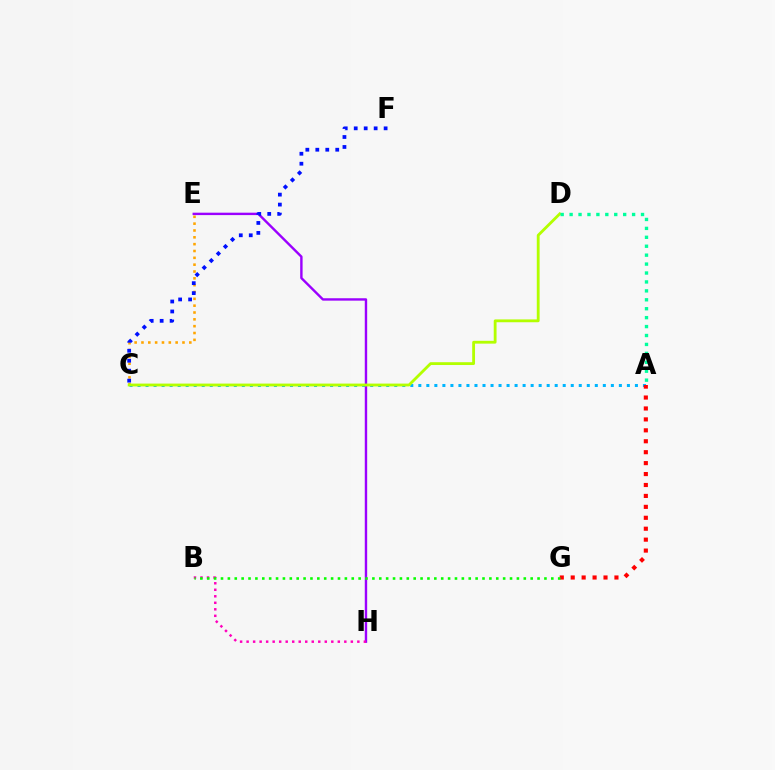{('C', 'E'): [{'color': '#ffa500', 'line_style': 'dotted', 'thickness': 1.86}], ('E', 'H'): [{'color': '#9b00ff', 'line_style': 'solid', 'thickness': 1.73}], ('A', 'C'): [{'color': '#00b5ff', 'line_style': 'dotted', 'thickness': 2.18}], ('C', 'D'): [{'color': '#b3ff00', 'line_style': 'solid', 'thickness': 2.03}], ('C', 'F'): [{'color': '#0010ff', 'line_style': 'dotted', 'thickness': 2.71}], ('A', 'G'): [{'color': '#ff0000', 'line_style': 'dotted', 'thickness': 2.97}], ('B', 'H'): [{'color': '#ff00bd', 'line_style': 'dotted', 'thickness': 1.77}], ('B', 'G'): [{'color': '#08ff00', 'line_style': 'dotted', 'thickness': 1.87}], ('A', 'D'): [{'color': '#00ff9d', 'line_style': 'dotted', 'thickness': 2.43}]}